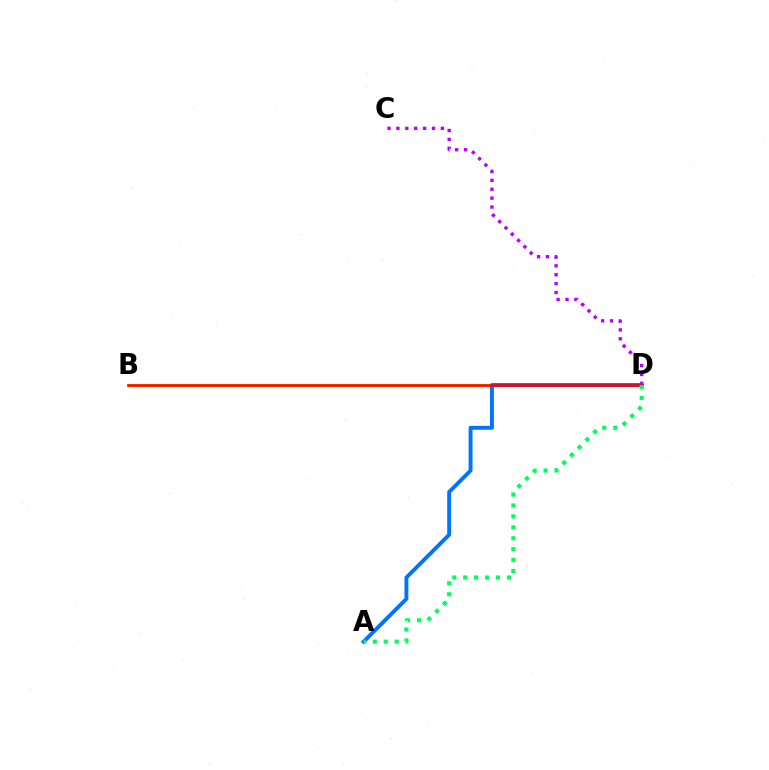{('C', 'D'): [{'color': '#b900ff', 'line_style': 'dotted', 'thickness': 2.42}], ('B', 'D'): [{'color': '#d1ff00', 'line_style': 'solid', 'thickness': 2.05}, {'color': '#ff0000', 'line_style': 'solid', 'thickness': 1.87}], ('A', 'D'): [{'color': '#0074ff', 'line_style': 'solid', 'thickness': 2.81}, {'color': '#00ff5c', 'line_style': 'dotted', 'thickness': 2.97}]}